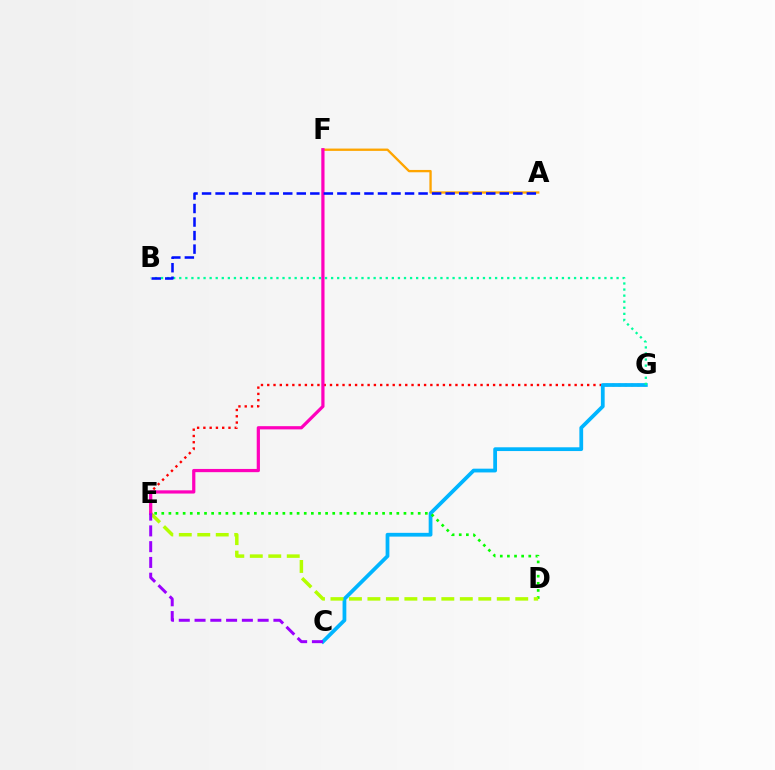{('E', 'G'): [{'color': '#ff0000', 'line_style': 'dotted', 'thickness': 1.7}], ('C', 'G'): [{'color': '#00b5ff', 'line_style': 'solid', 'thickness': 2.71}], ('D', 'E'): [{'color': '#08ff00', 'line_style': 'dotted', 'thickness': 1.94}, {'color': '#b3ff00', 'line_style': 'dashed', 'thickness': 2.51}], ('A', 'F'): [{'color': '#ffa500', 'line_style': 'solid', 'thickness': 1.67}], ('B', 'G'): [{'color': '#00ff9d', 'line_style': 'dotted', 'thickness': 1.65}], ('E', 'F'): [{'color': '#ff00bd', 'line_style': 'solid', 'thickness': 2.32}], ('C', 'E'): [{'color': '#9b00ff', 'line_style': 'dashed', 'thickness': 2.14}], ('A', 'B'): [{'color': '#0010ff', 'line_style': 'dashed', 'thickness': 1.84}]}